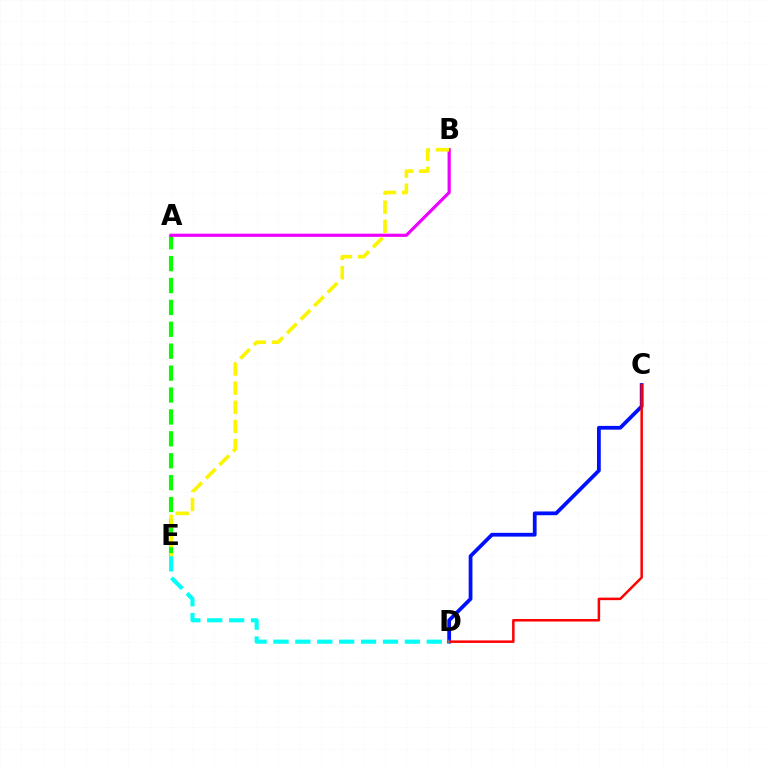{('C', 'D'): [{'color': '#0010ff', 'line_style': 'solid', 'thickness': 2.71}, {'color': '#ff0000', 'line_style': 'solid', 'thickness': 1.8}], ('A', 'E'): [{'color': '#08ff00', 'line_style': 'dashed', 'thickness': 2.98}], ('A', 'B'): [{'color': '#ee00ff', 'line_style': 'solid', 'thickness': 2.29}], ('D', 'E'): [{'color': '#00fff6', 'line_style': 'dashed', 'thickness': 2.98}], ('B', 'E'): [{'color': '#fcf500', 'line_style': 'dashed', 'thickness': 2.6}]}